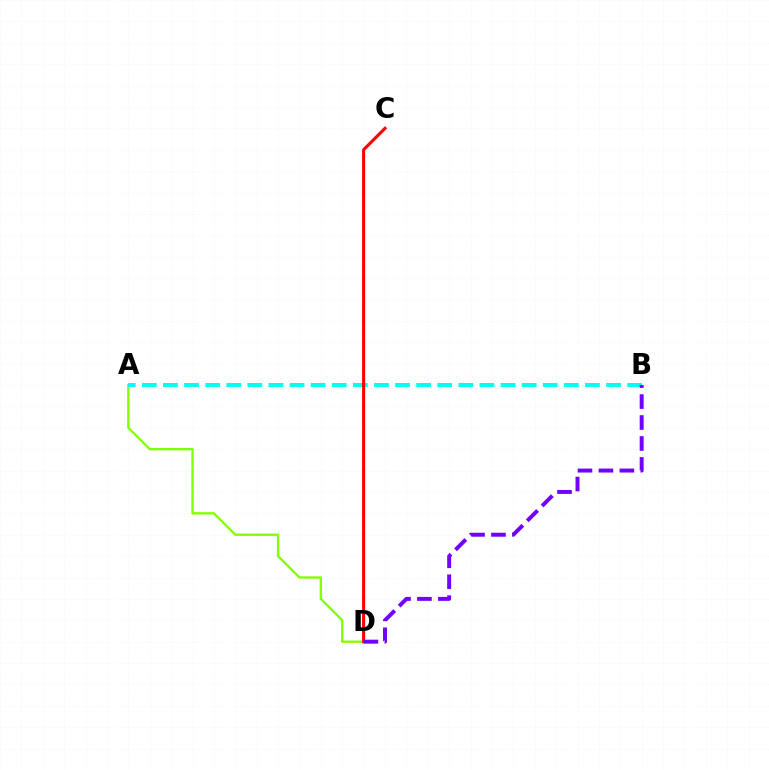{('A', 'D'): [{'color': '#84ff00', 'line_style': 'solid', 'thickness': 1.68}], ('A', 'B'): [{'color': '#00fff6', 'line_style': 'dashed', 'thickness': 2.87}], ('C', 'D'): [{'color': '#ff0000', 'line_style': 'solid', 'thickness': 2.22}], ('B', 'D'): [{'color': '#7200ff', 'line_style': 'dashed', 'thickness': 2.84}]}